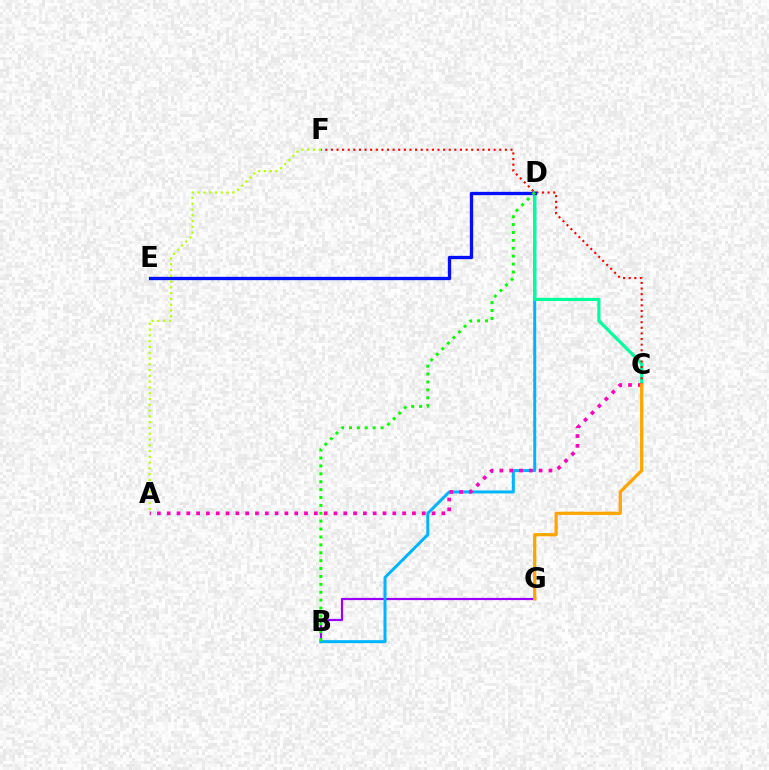{('B', 'G'): [{'color': '#9b00ff', 'line_style': 'solid', 'thickness': 1.57}], ('B', 'D'): [{'color': '#00b5ff', 'line_style': 'solid', 'thickness': 2.15}, {'color': '#08ff00', 'line_style': 'dotted', 'thickness': 2.15}], ('C', 'D'): [{'color': '#00ff9d', 'line_style': 'solid', 'thickness': 2.3}], ('C', 'F'): [{'color': '#ff0000', 'line_style': 'dotted', 'thickness': 1.52}], ('D', 'E'): [{'color': '#0010ff', 'line_style': 'solid', 'thickness': 2.38}], ('A', 'C'): [{'color': '#ff00bd', 'line_style': 'dotted', 'thickness': 2.67}], ('C', 'G'): [{'color': '#ffa500', 'line_style': 'solid', 'thickness': 2.32}], ('A', 'F'): [{'color': '#b3ff00', 'line_style': 'dotted', 'thickness': 1.57}]}